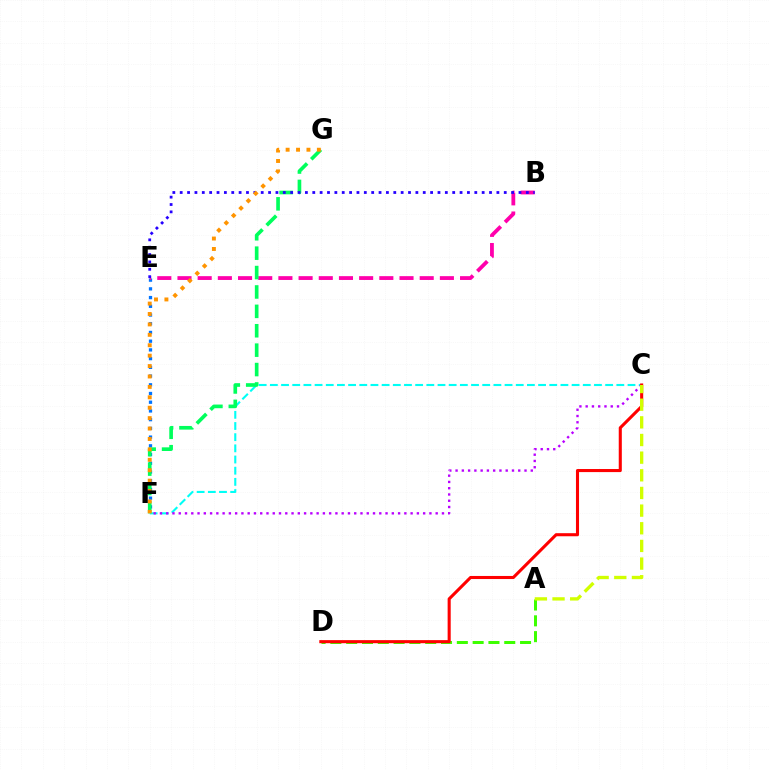{('E', 'F'): [{'color': '#0074ff', 'line_style': 'dotted', 'thickness': 2.37}], ('C', 'F'): [{'color': '#00fff6', 'line_style': 'dashed', 'thickness': 1.52}, {'color': '#b900ff', 'line_style': 'dotted', 'thickness': 1.7}], ('A', 'D'): [{'color': '#3dff00', 'line_style': 'dashed', 'thickness': 2.15}], ('B', 'E'): [{'color': '#ff00ac', 'line_style': 'dashed', 'thickness': 2.74}, {'color': '#2500ff', 'line_style': 'dotted', 'thickness': 2.0}], ('C', 'D'): [{'color': '#ff0000', 'line_style': 'solid', 'thickness': 2.21}], ('F', 'G'): [{'color': '#00ff5c', 'line_style': 'dashed', 'thickness': 2.64}, {'color': '#ff9400', 'line_style': 'dotted', 'thickness': 2.83}], ('A', 'C'): [{'color': '#d1ff00', 'line_style': 'dashed', 'thickness': 2.4}]}